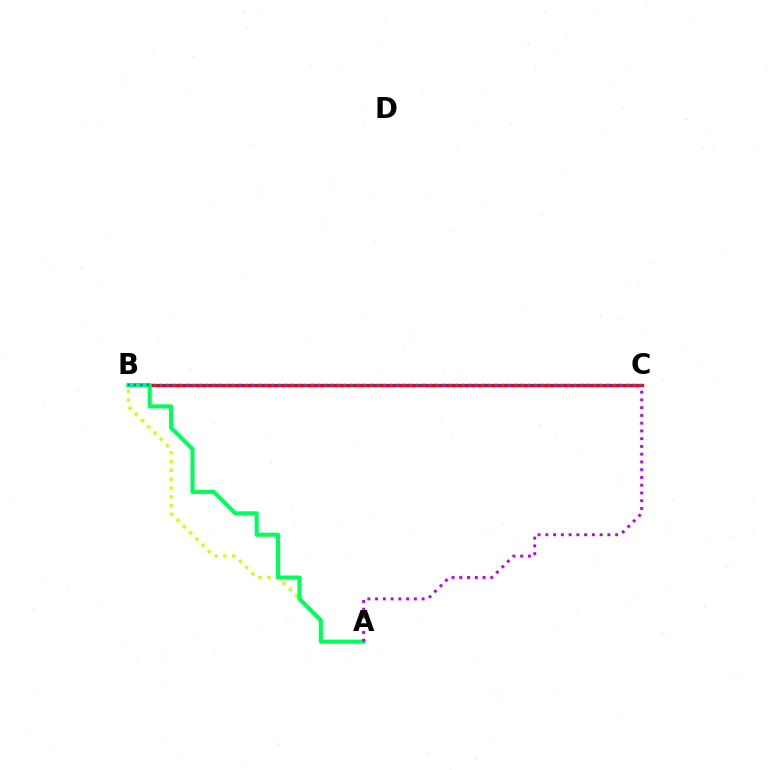{('B', 'C'): [{'color': '#ff0000', 'line_style': 'solid', 'thickness': 2.34}, {'color': '#0074ff', 'line_style': 'dotted', 'thickness': 1.79}], ('A', 'B'): [{'color': '#d1ff00', 'line_style': 'dotted', 'thickness': 2.39}, {'color': '#00ff5c', 'line_style': 'solid', 'thickness': 2.95}], ('A', 'C'): [{'color': '#b900ff', 'line_style': 'dotted', 'thickness': 2.11}]}